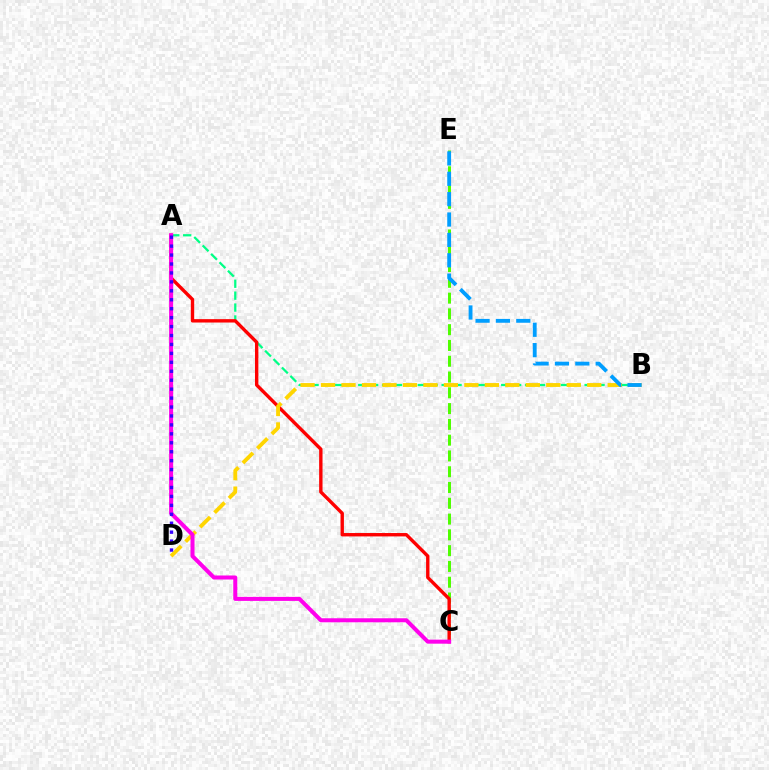{('A', 'B'): [{'color': '#00ff86', 'line_style': 'dashed', 'thickness': 1.62}], ('C', 'E'): [{'color': '#4fff00', 'line_style': 'dashed', 'thickness': 2.14}], ('A', 'C'): [{'color': '#ff0000', 'line_style': 'solid', 'thickness': 2.44}, {'color': '#ff00ed', 'line_style': 'solid', 'thickness': 2.9}], ('B', 'D'): [{'color': '#ffd500', 'line_style': 'dashed', 'thickness': 2.78}], ('A', 'D'): [{'color': '#3700ff', 'line_style': 'dotted', 'thickness': 2.43}], ('B', 'E'): [{'color': '#009eff', 'line_style': 'dashed', 'thickness': 2.77}]}